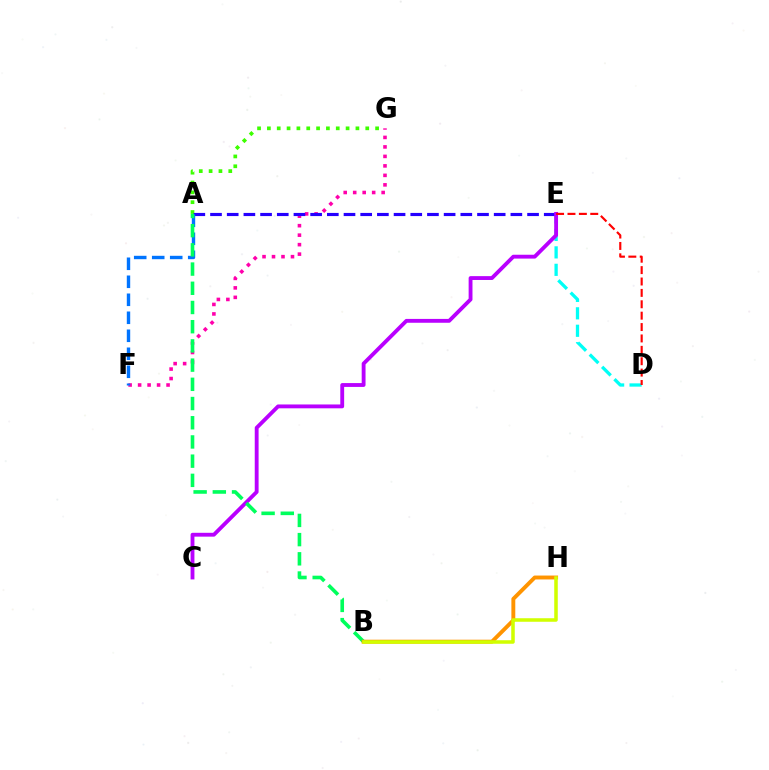{('D', 'E'): [{'color': '#00fff6', 'line_style': 'dashed', 'thickness': 2.37}, {'color': '#ff0000', 'line_style': 'dashed', 'thickness': 1.55}], ('A', 'G'): [{'color': '#3dff00', 'line_style': 'dotted', 'thickness': 2.67}], ('F', 'G'): [{'color': '#ff00ac', 'line_style': 'dotted', 'thickness': 2.58}], ('A', 'E'): [{'color': '#2500ff', 'line_style': 'dashed', 'thickness': 2.27}], ('A', 'F'): [{'color': '#0074ff', 'line_style': 'dashed', 'thickness': 2.45}], ('C', 'E'): [{'color': '#b900ff', 'line_style': 'solid', 'thickness': 2.77}], ('A', 'B'): [{'color': '#00ff5c', 'line_style': 'dashed', 'thickness': 2.61}], ('B', 'H'): [{'color': '#ff9400', 'line_style': 'solid', 'thickness': 2.81}, {'color': '#d1ff00', 'line_style': 'solid', 'thickness': 2.55}]}